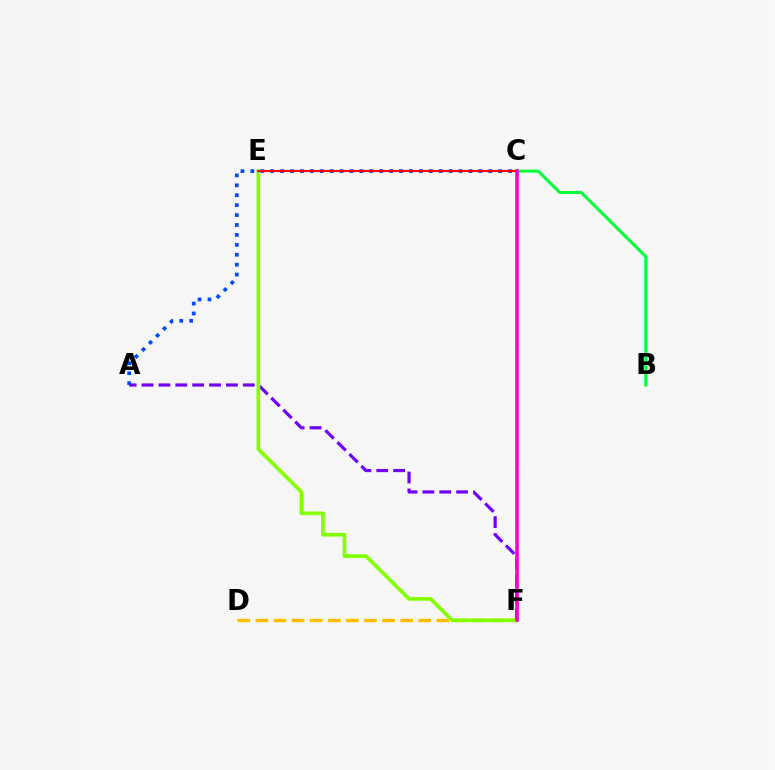{('A', 'C'): [{'color': '#004bff', 'line_style': 'dotted', 'thickness': 2.69}], ('B', 'C'): [{'color': '#00ff39', 'line_style': 'solid', 'thickness': 2.17}], ('D', 'F'): [{'color': '#ffbd00', 'line_style': 'dashed', 'thickness': 2.46}], ('A', 'F'): [{'color': '#7200ff', 'line_style': 'dashed', 'thickness': 2.29}], ('E', 'F'): [{'color': '#84ff00', 'line_style': 'solid', 'thickness': 2.64}], ('C', 'F'): [{'color': '#00fff6', 'line_style': 'dotted', 'thickness': 2.03}, {'color': '#ff00cf', 'line_style': 'solid', 'thickness': 2.59}], ('C', 'E'): [{'color': '#ff0000', 'line_style': 'solid', 'thickness': 1.56}]}